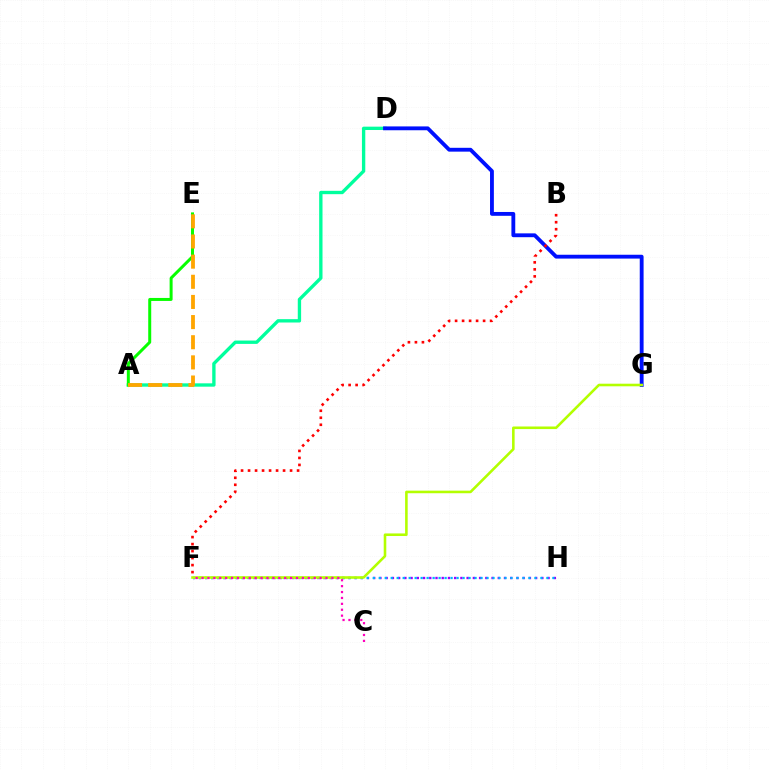{('A', 'D'): [{'color': '#00ff9d', 'line_style': 'solid', 'thickness': 2.41}], ('F', 'H'): [{'color': '#9b00ff', 'line_style': 'dotted', 'thickness': 1.69}, {'color': '#00b5ff', 'line_style': 'dotted', 'thickness': 1.63}], ('D', 'G'): [{'color': '#0010ff', 'line_style': 'solid', 'thickness': 2.76}], ('F', 'G'): [{'color': '#b3ff00', 'line_style': 'solid', 'thickness': 1.86}], ('B', 'F'): [{'color': '#ff0000', 'line_style': 'dotted', 'thickness': 1.9}], ('A', 'E'): [{'color': '#08ff00', 'line_style': 'solid', 'thickness': 2.15}, {'color': '#ffa500', 'line_style': 'dashed', 'thickness': 2.74}], ('C', 'F'): [{'color': '#ff00bd', 'line_style': 'dotted', 'thickness': 1.6}]}